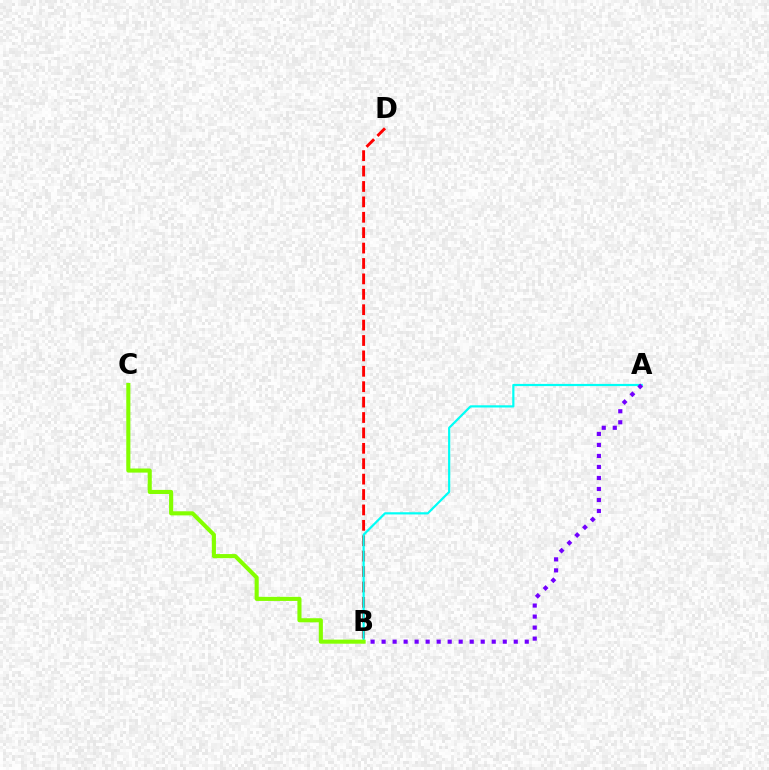{('B', 'D'): [{'color': '#ff0000', 'line_style': 'dashed', 'thickness': 2.09}], ('A', 'B'): [{'color': '#00fff6', 'line_style': 'solid', 'thickness': 1.58}, {'color': '#7200ff', 'line_style': 'dotted', 'thickness': 2.99}], ('B', 'C'): [{'color': '#84ff00', 'line_style': 'solid', 'thickness': 2.95}]}